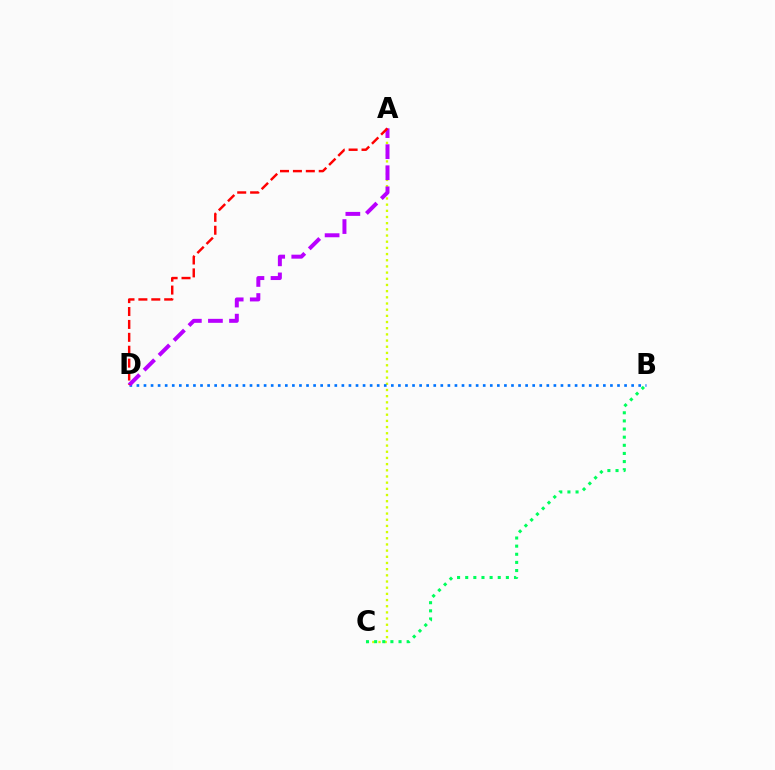{('A', 'C'): [{'color': '#d1ff00', 'line_style': 'dotted', 'thickness': 1.68}], ('B', 'C'): [{'color': '#00ff5c', 'line_style': 'dotted', 'thickness': 2.21}], ('B', 'D'): [{'color': '#0074ff', 'line_style': 'dotted', 'thickness': 1.92}], ('A', 'D'): [{'color': '#b900ff', 'line_style': 'dashed', 'thickness': 2.86}, {'color': '#ff0000', 'line_style': 'dashed', 'thickness': 1.75}]}